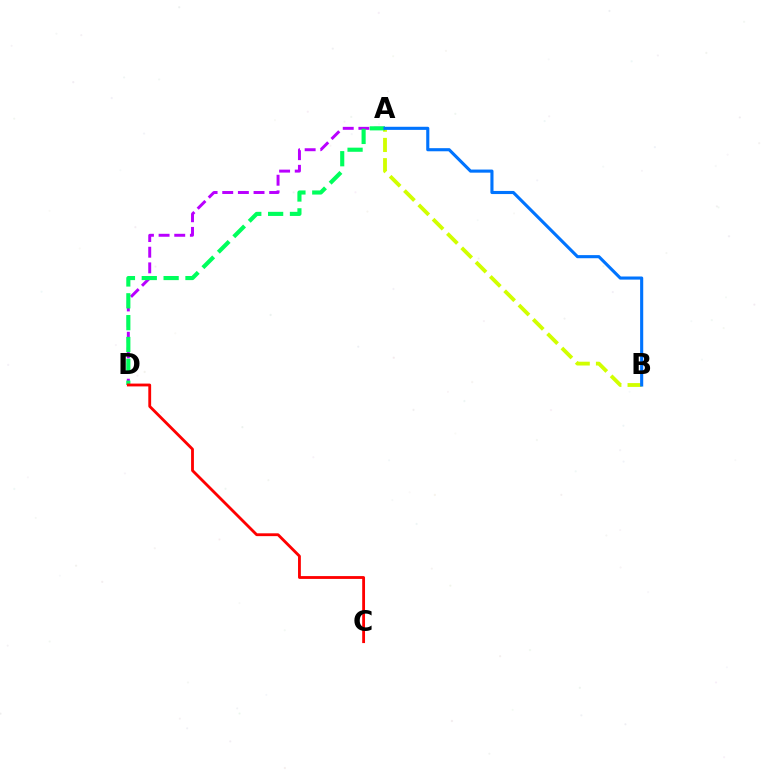{('A', 'D'): [{'color': '#b900ff', 'line_style': 'dashed', 'thickness': 2.13}, {'color': '#00ff5c', 'line_style': 'dashed', 'thickness': 2.97}], ('A', 'B'): [{'color': '#d1ff00', 'line_style': 'dashed', 'thickness': 2.75}, {'color': '#0074ff', 'line_style': 'solid', 'thickness': 2.24}], ('C', 'D'): [{'color': '#ff0000', 'line_style': 'solid', 'thickness': 2.04}]}